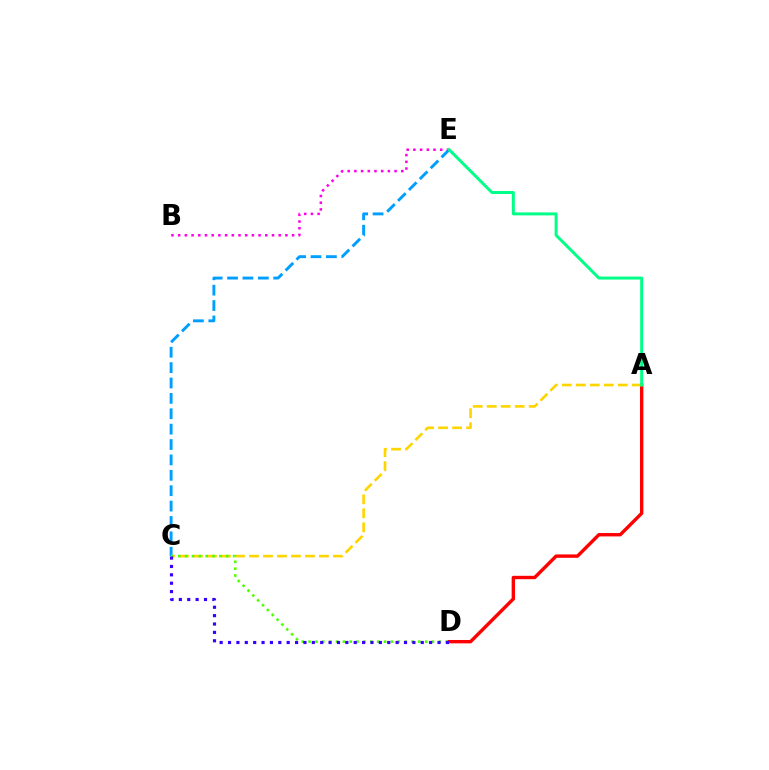{('C', 'E'): [{'color': '#009eff', 'line_style': 'dashed', 'thickness': 2.09}], ('A', 'D'): [{'color': '#ff0000', 'line_style': 'solid', 'thickness': 2.43}], ('A', 'C'): [{'color': '#ffd500', 'line_style': 'dashed', 'thickness': 1.9}], ('B', 'E'): [{'color': '#ff00ed', 'line_style': 'dotted', 'thickness': 1.82}], ('C', 'D'): [{'color': '#4fff00', 'line_style': 'dotted', 'thickness': 1.86}, {'color': '#3700ff', 'line_style': 'dotted', 'thickness': 2.28}], ('A', 'E'): [{'color': '#00ff86', 'line_style': 'solid', 'thickness': 2.14}]}